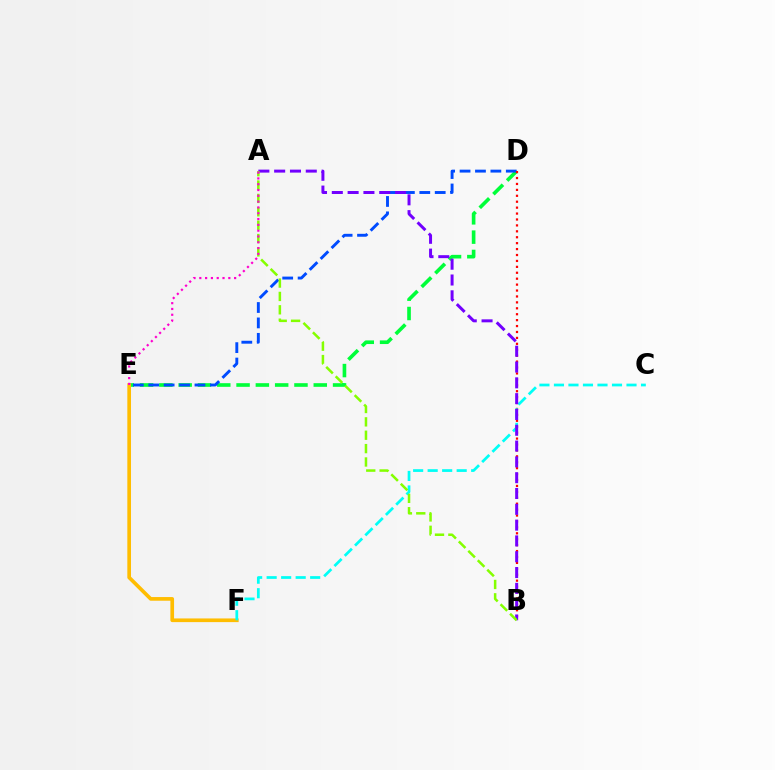{('D', 'E'): [{'color': '#00ff39', 'line_style': 'dashed', 'thickness': 2.62}, {'color': '#004bff', 'line_style': 'dashed', 'thickness': 2.09}], ('B', 'D'): [{'color': '#ff0000', 'line_style': 'dotted', 'thickness': 1.61}], ('E', 'F'): [{'color': '#ffbd00', 'line_style': 'solid', 'thickness': 2.64}], ('C', 'F'): [{'color': '#00fff6', 'line_style': 'dashed', 'thickness': 1.97}], ('A', 'B'): [{'color': '#7200ff', 'line_style': 'dashed', 'thickness': 2.15}, {'color': '#84ff00', 'line_style': 'dashed', 'thickness': 1.82}], ('A', 'E'): [{'color': '#ff00cf', 'line_style': 'dotted', 'thickness': 1.58}]}